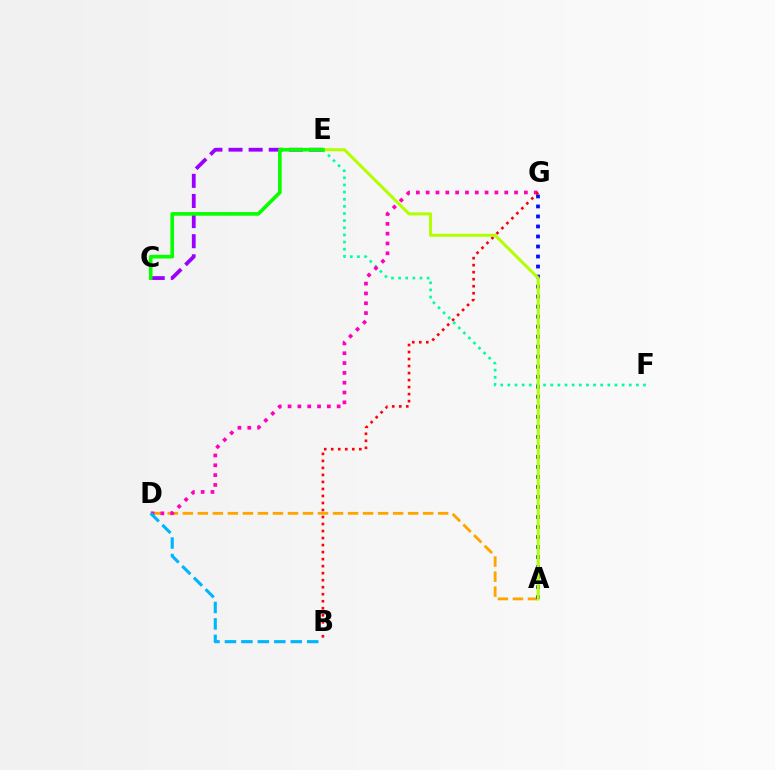{('A', 'D'): [{'color': '#ffa500', 'line_style': 'dashed', 'thickness': 2.04}], ('E', 'F'): [{'color': '#00ff9d', 'line_style': 'dotted', 'thickness': 1.94}], ('D', 'G'): [{'color': '#ff00bd', 'line_style': 'dotted', 'thickness': 2.67}], ('A', 'G'): [{'color': '#0010ff', 'line_style': 'dotted', 'thickness': 2.72}], ('C', 'E'): [{'color': '#9b00ff', 'line_style': 'dashed', 'thickness': 2.73}, {'color': '#08ff00', 'line_style': 'solid', 'thickness': 2.62}], ('B', 'D'): [{'color': '#00b5ff', 'line_style': 'dashed', 'thickness': 2.24}], ('B', 'G'): [{'color': '#ff0000', 'line_style': 'dotted', 'thickness': 1.91}], ('A', 'E'): [{'color': '#b3ff00', 'line_style': 'solid', 'thickness': 2.19}]}